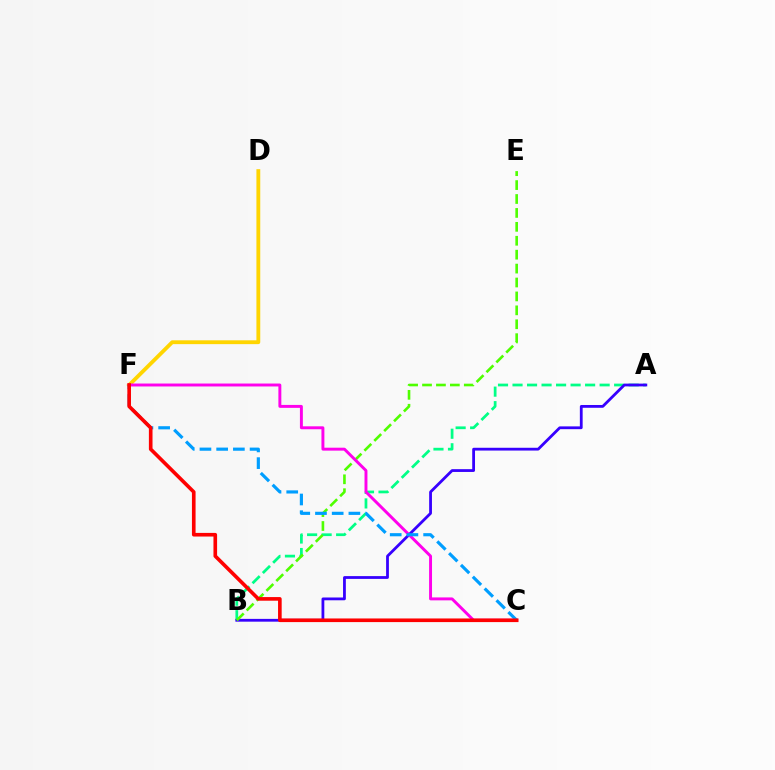{('D', 'F'): [{'color': '#ffd500', 'line_style': 'solid', 'thickness': 2.76}], ('A', 'B'): [{'color': '#00ff86', 'line_style': 'dashed', 'thickness': 1.97}, {'color': '#3700ff', 'line_style': 'solid', 'thickness': 2.01}], ('B', 'E'): [{'color': '#4fff00', 'line_style': 'dashed', 'thickness': 1.89}], ('C', 'F'): [{'color': '#ff00ed', 'line_style': 'solid', 'thickness': 2.11}, {'color': '#009eff', 'line_style': 'dashed', 'thickness': 2.27}, {'color': '#ff0000', 'line_style': 'solid', 'thickness': 2.61}]}